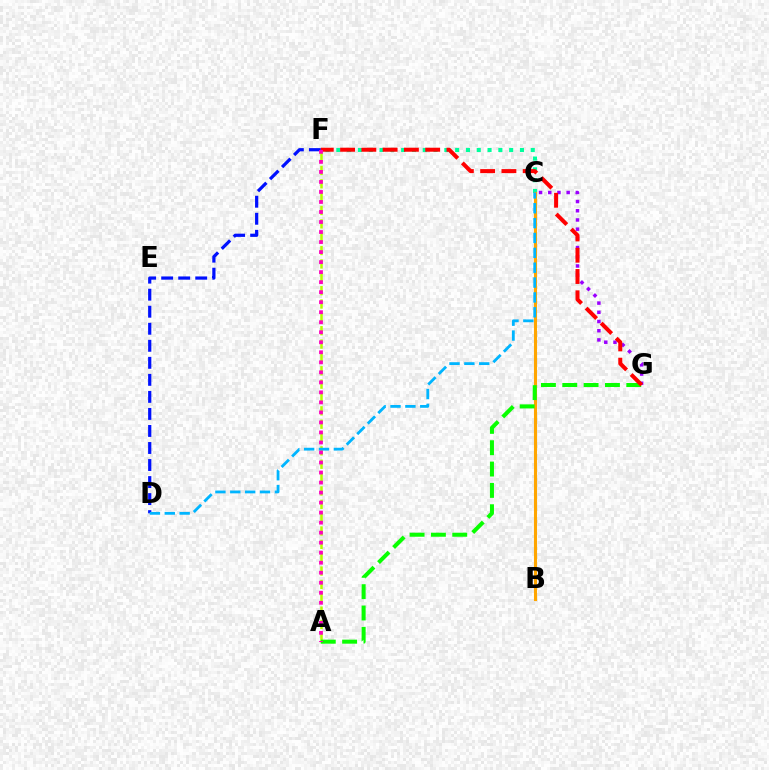{('D', 'F'): [{'color': '#0010ff', 'line_style': 'dashed', 'thickness': 2.31}], ('A', 'F'): [{'color': '#b3ff00', 'line_style': 'dashed', 'thickness': 1.81}, {'color': '#ff00bd', 'line_style': 'dotted', 'thickness': 2.72}], ('C', 'G'): [{'color': '#9b00ff', 'line_style': 'dotted', 'thickness': 2.5}], ('C', 'F'): [{'color': '#00ff9d', 'line_style': 'dotted', 'thickness': 2.93}], ('B', 'C'): [{'color': '#ffa500', 'line_style': 'solid', 'thickness': 2.22}], ('A', 'G'): [{'color': '#08ff00', 'line_style': 'dashed', 'thickness': 2.9}], ('C', 'D'): [{'color': '#00b5ff', 'line_style': 'dashed', 'thickness': 2.02}], ('F', 'G'): [{'color': '#ff0000', 'line_style': 'dashed', 'thickness': 2.89}]}